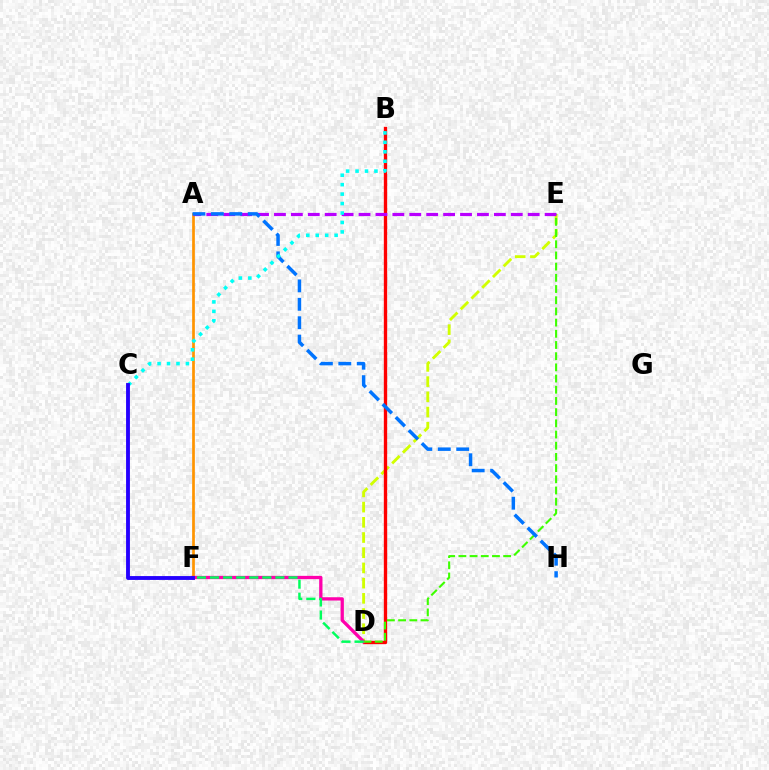{('A', 'F'): [{'color': '#ff9400', 'line_style': 'solid', 'thickness': 1.95}], ('D', 'E'): [{'color': '#d1ff00', 'line_style': 'dashed', 'thickness': 2.07}, {'color': '#3dff00', 'line_style': 'dashed', 'thickness': 1.52}], ('B', 'D'): [{'color': '#ff0000', 'line_style': 'solid', 'thickness': 2.41}], ('D', 'F'): [{'color': '#ff00ac', 'line_style': 'solid', 'thickness': 2.37}, {'color': '#00ff5c', 'line_style': 'dashed', 'thickness': 1.78}], ('A', 'E'): [{'color': '#b900ff', 'line_style': 'dashed', 'thickness': 2.3}], ('A', 'H'): [{'color': '#0074ff', 'line_style': 'dashed', 'thickness': 2.5}], ('B', 'C'): [{'color': '#00fff6', 'line_style': 'dotted', 'thickness': 2.57}], ('C', 'F'): [{'color': '#2500ff', 'line_style': 'solid', 'thickness': 2.78}]}